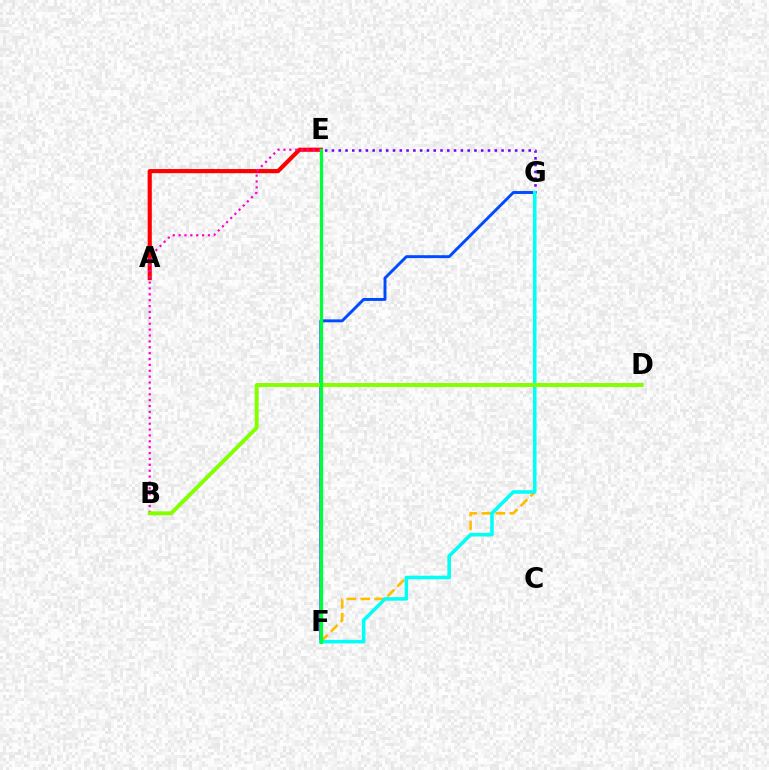{('A', 'E'): [{'color': '#ff0000', 'line_style': 'solid', 'thickness': 2.98}], ('F', 'G'): [{'color': '#004bff', 'line_style': 'solid', 'thickness': 2.11}, {'color': '#ffbd00', 'line_style': 'dashed', 'thickness': 1.9}, {'color': '#00fff6', 'line_style': 'solid', 'thickness': 2.54}], ('E', 'G'): [{'color': '#7200ff', 'line_style': 'dotted', 'thickness': 1.84}], ('B', 'E'): [{'color': '#ff00cf', 'line_style': 'dotted', 'thickness': 1.6}], ('B', 'D'): [{'color': '#84ff00', 'line_style': 'solid', 'thickness': 2.84}], ('E', 'F'): [{'color': '#00ff39', 'line_style': 'solid', 'thickness': 2.37}]}